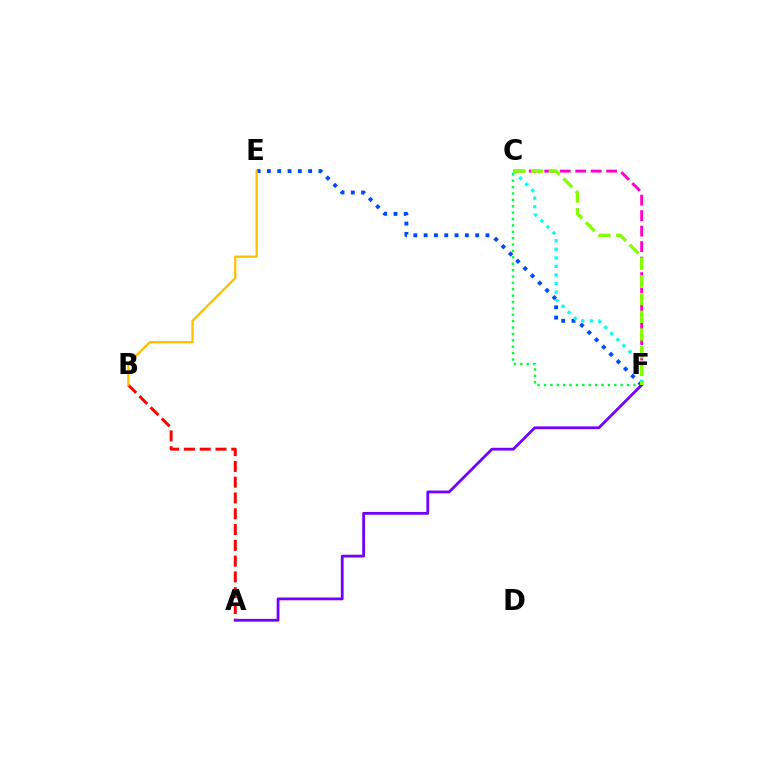{('A', 'B'): [{'color': '#ff0000', 'line_style': 'dashed', 'thickness': 2.14}], ('E', 'F'): [{'color': '#004bff', 'line_style': 'dotted', 'thickness': 2.8}], ('C', 'F'): [{'color': '#00ff39', 'line_style': 'dotted', 'thickness': 1.74}, {'color': '#ff00cf', 'line_style': 'dashed', 'thickness': 2.1}, {'color': '#00fff6', 'line_style': 'dotted', 'thickness': 2.33}, {'color': '#84ff00', 'line_style': 'dashed', 'thickness': 2.41}], ('A', 'F'): [{'color': '#7200ff', 'line_style': 'solid', 'thickness': 2.01}], ('B', 'E'): [{'color': '#ffbd00', 'line_style': 'solid', 'thickness': 1.63}]}